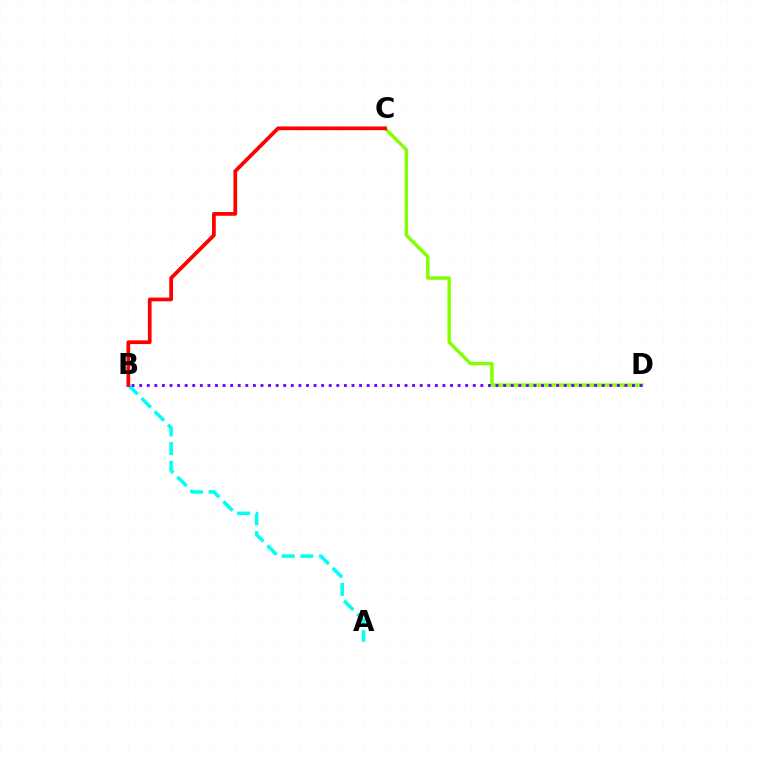{('C', 'D'): [{'color': '#84ff00', 'line_style': 'solid', 'thickness': 2.47}], ('A', 'B'): [{'color': '#00fff6', 'line_style': 'dashed', 'thickness': 2.54}], ('B', 'D'): [{'color': '#7200ff', 'line_style': 'dotted', 'thickness': 2.06}], ('B', 'C'): [{'color': '#ff0000', 'line_style': 'solid', 'thickness': 2.68}]}